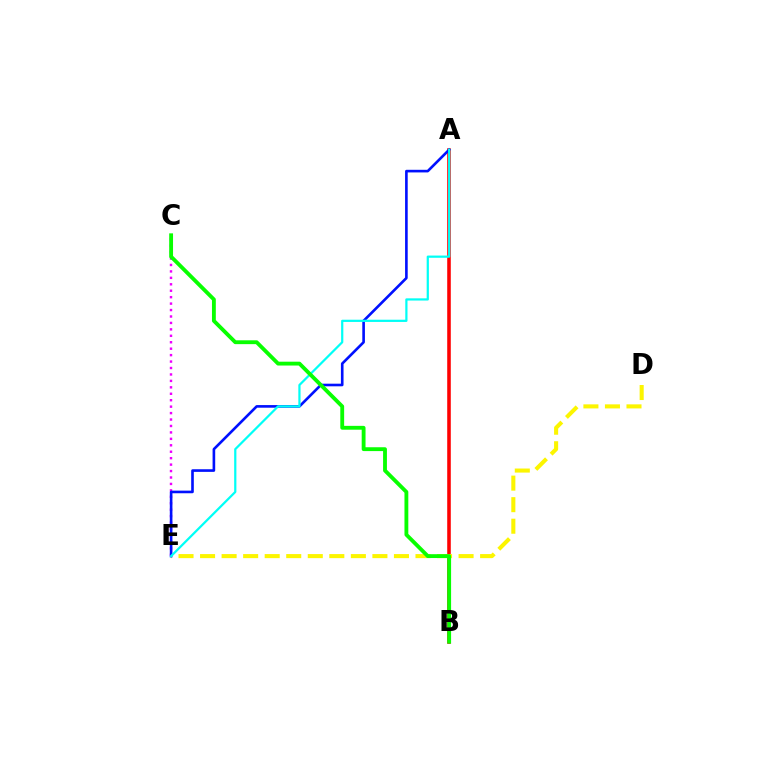{('A', 'B'): [{'color': '#ff0000', 'line_style': 'solid', 'thickness': 2.57}], ('C', 'E'): [{'color': '#ee00ff', 'line_style': 'dotted', 'thickness': 1.75}], ('D', 'E'): [{'color': '#fcf500', 'line_style': 'dashed', 'thickness': 2.93}], ('A', 'E'): [{'color': '#0010ff', 'line_style': 'solid', 'thickness': 1.89}, {'color': '#00fff6', 'line_style': 'solid', 'thickness': 1.6}], ('B', 'C'): [{'color': '#08ff00', 'line_style': 'solid', 'thickness': 2.77}]}